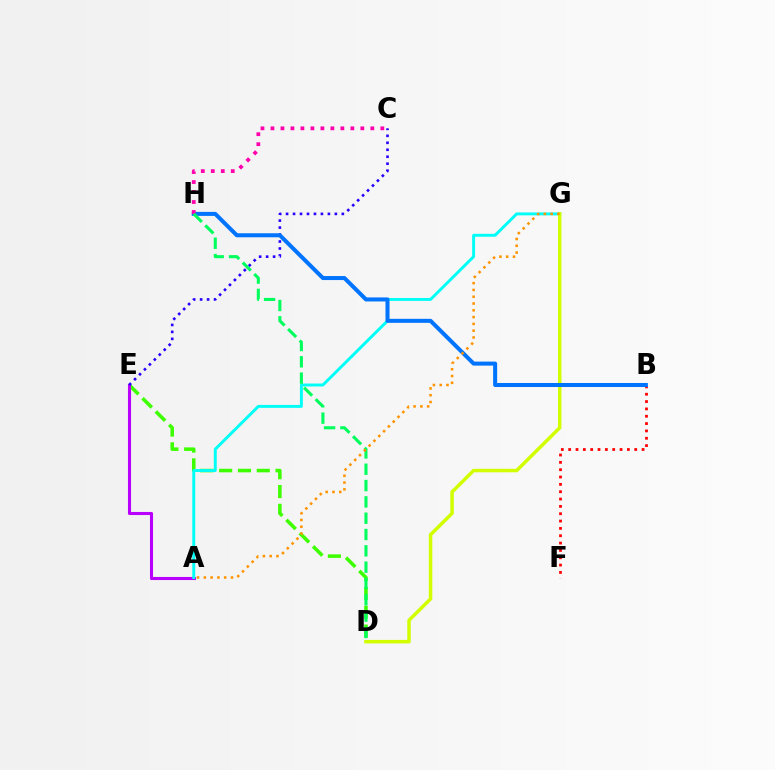{('D', 'E'): [{'color': '#3dff00', 'line_style': 'dashed', 'thickness': 2.55}], ('B', 'F'): [{'color': '#ff0000', 'line_style': 'dotted', 'thickness': 1.99}], ('A', 'E'): [{'color': '#b900ff', 'line_style': 'solid', 'thickness': 2.22}], ('A', 'G'): [{'color': '#00fff6', 'line_style': 'solid', 'thickness': 2.11}, {'color': '#ff9400', 'line_style': 'dotted', 'thickness': 1.84}], ('D', 'G'): [{'color': '#d1ff00', 'line_style': 'solid', 'thickness': 2.51}], ('C', 'E'): [{'color': '#2500ff', 'line_style': 'dotted', 'thickness': 1.89}], ('B', 'H'): [{'color': '#0074ff', 'line_style': 'solid', 'thickness': 2.9}], ('C', 'H'): [{'color': '#ff00ac', 'line_style': 'dotted', 'thickness': 2.71}], ('D', 'H'): [{'color': '#00ff5c', 'line_style': 'dashed', 'thickness': 2.22}]}